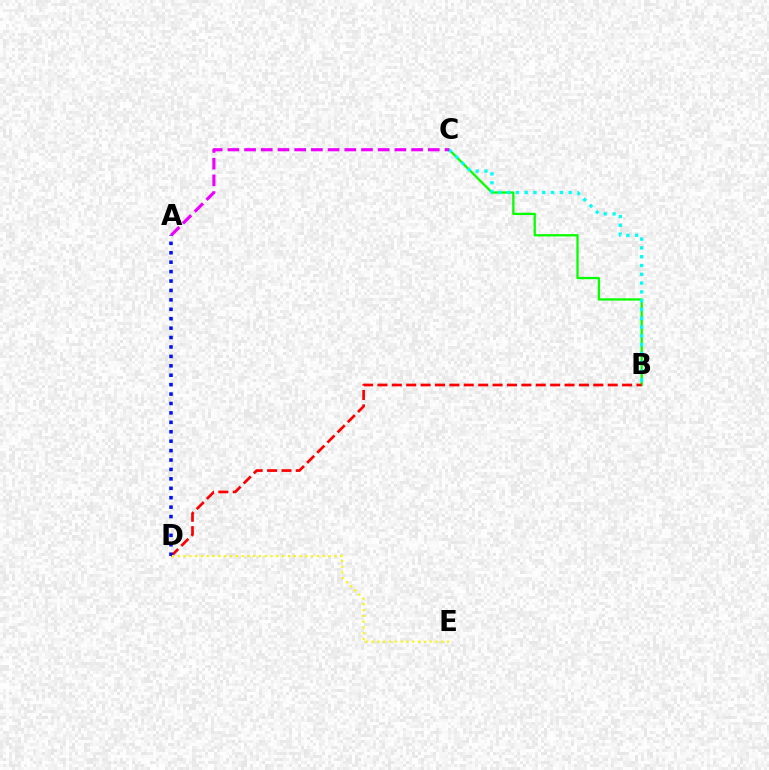{('B', 'C'): [{'color': '#08ff00', 'line_style': 'solid', 'thickness': 1.65}, {'color': '#00fff6', 'line_style': 'dotted', 'thickness': 2.39}], ('B', 'D'): [{'color': '#ff0000', 'line_style': 'dashed', 'thickness': 1.96}], ('A', 'D'): [{'color': '#0010ff', 'line_style': 'dotted', 'thickness': 2.56}], ('A', 'C'): [{'color': '#ee00ff', 'line_style': 'dashed', 'thickness': 2.27}], ('D', 'E'): [{'color': '#fcf500', 'line_style': 'dotted', 'thickness': 1.58}]}